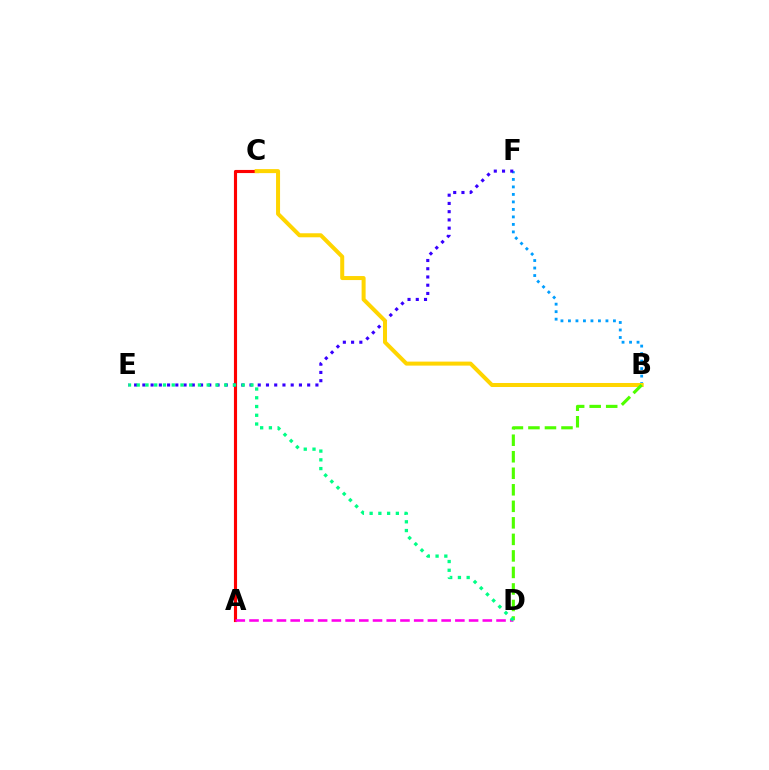{('B', 'F'): [{'color': '#009eff', 'line_style': 'dotted', 'thickness': 2.04}], ('A', 'C'): [{'color': '#ff0000', 'line_style': 'solid', 'thickness': 2.25}], ('E', 'F'): [{'color': '#3700ff', 'line_style': 'dotted', 'thickness': 2.24}], ('B', 'C'): [{'color': '#ffd500', 'line_style': 'solid', 'thickness': 2.89}], ('B', 'D'): [{'color': '#4fff00', 'line_style': 'dashed', 'thickness': 2.24}], ('A', 'D'): [{'color': '#ff00ed', 'line_style': 'dashed', 'thickness': 1.86}], ('D', 'E'): [{'color': '#00ff86', 'line_style': 'dotted', 'thickness': 2.38}]}